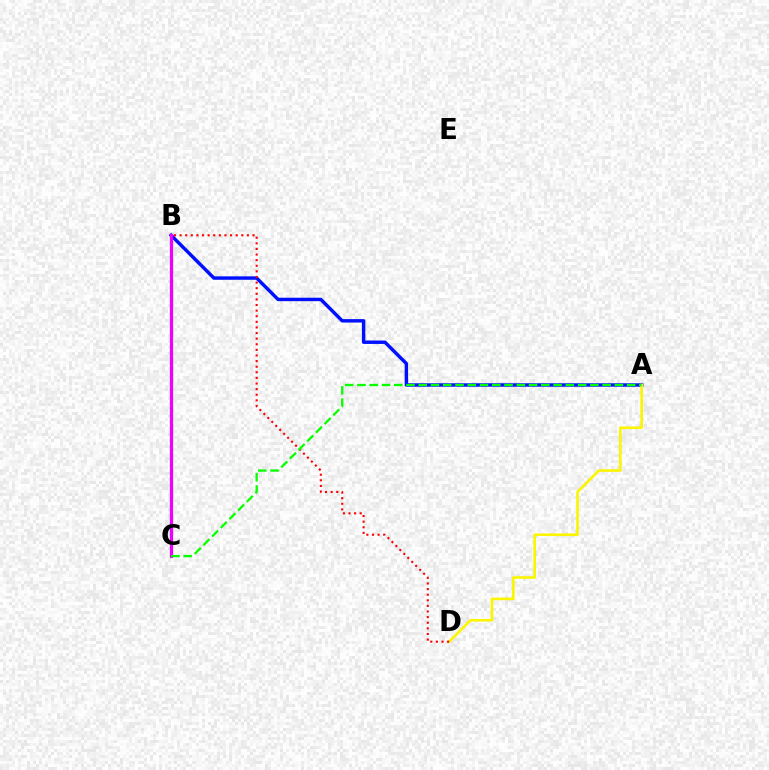{('B', 'C'): [{'color': '#00fff6', 'line_style': 'dotted', 'thickness': 1.72}, {'color': '#ee00ff', 'line_style': 'solid', 'thickness': 2.33}], ('A', 'B'): [{'color': '#0010ff', 'line_style': 'solid', 'thickness': 2.47}], ('A', 'D'): [{'color': '#fcf500', 'line_style': 'solid', 'thickness': 1.88}], ('B', 'D'): [{'color': '#ff0000', 'line_style': 'dotted', 'thickness': 1.52}], ('A', 'C'): [{'color': '#08ff00', 'line_style': 'dashed', 'thickness': 1.67}]}